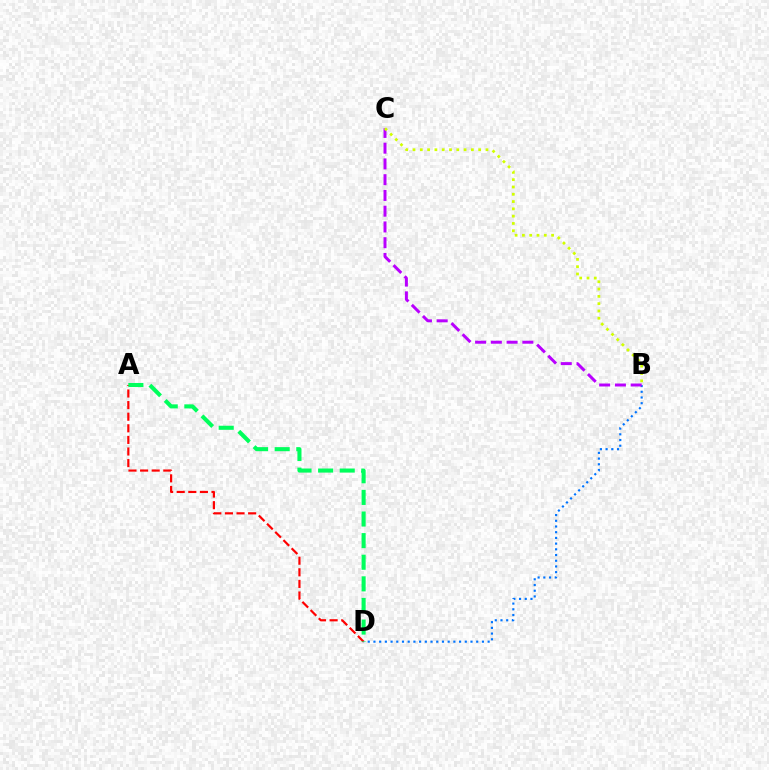{('B', 'D'): [{'color': '#0074ff', 'line_style': 'dotted', 'thickness': 1.55}], ('B', 'C'): [{'color': '#b900ff', 'line_style': 'dashed', 'thickness': 2.14}, {'color': '#d1ff00', 'line_style': 'dotted', 'thickness': 1.98}], ('A', 'D'): [{'color': '#ff0000', 'line_style': 'dashed', 'thickness': 1.58}, {'color': '#00ff5c', 'line_style': 'dashed', 'thickness': 2.94}]}